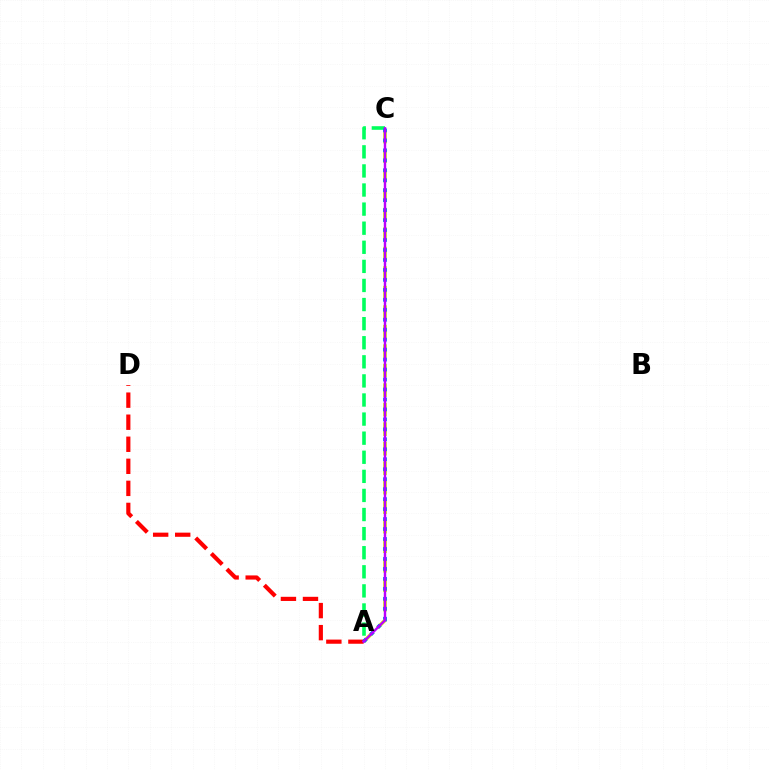{('A', 'C'): [{'color': '#d1ff00', 'line_style': 'dashed', 'thickness': 2.65}, {'color': '#00ff5c', 'line_style': 'dashed', 'thickness': 2.59}, {'color': '#0074ff', 'line_style': 'dotted', 'thickness': 2.71}, {'color': '#b900ff', 'line_style': 'solid', 'thickness': 1.74}], ('A', 'D'): [{'color': '#ff0000', 'line_style': 'dashed', 'thickness': 3.0}]}